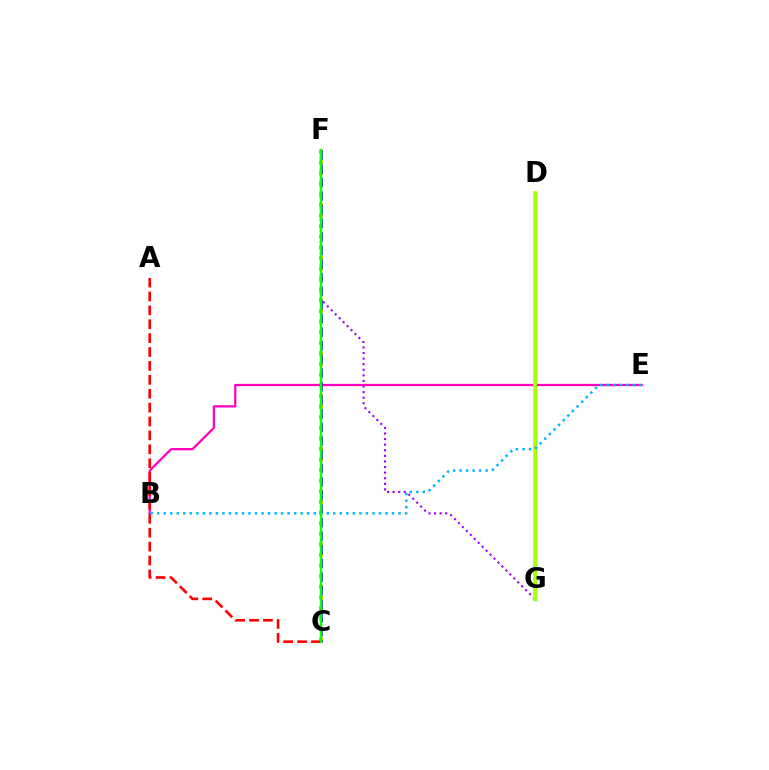{('F', 'G'): [{'color': '#9b00ff', 'line_style': 'dotted', 'thickness': 1.52}], ('C', 'F'): [{'color': '#ffa500', 'line_style': 'dotted', 'thickness': 2.88}, {'color': '#0010ff', 'line_style': 'dashed', 'thickness': 1.85}, {'color': '#08ff00', 'line_style': 'solid', 'thickness': 1.77}], ('B', 'E'): [{'color': '#ff00bd', 'line_style': 'solid', 'thickness': 1.62}, {'color': '#00b5ff', 'line_style': 'dotted', 'thickness': 1.77}], ('D', 'G'): [{'color': '#00ff9d', 'line_style': 'solid', 'thickness': 2.45}, {'color': '#b3ff00', 'line_style': 'solid', 'thickness': 2.66}], ('A', 'C'): [{'color': '#ff0000', 'line_style': 'dashed', 'thickness': 1.89}]}